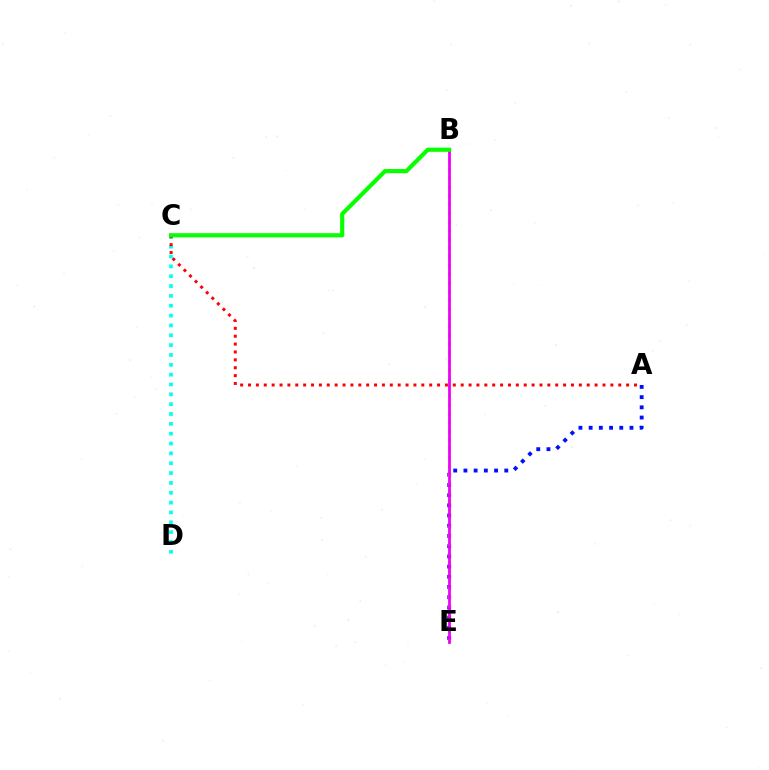{('C', 'D'): [{'color': '#00fff6', 'line_style': 'dotted', 'thickness': 2.67}], ('A', 'E'): [{'color': '#0010ff', 'line_style': 'dotted', 'thickness': 2.77}], ('B', 'E'): [{'color': '#fcf500', 'line_style': 'dotted', 'thickness': 2.37}, {'color': '#ee00ff', 'line_style': 'solid', 'thickness': 2.0}], ('A', 'C'): [{'color': '#ff0000', 'line_style': 'dotted', 'thickness': 2.14}], ('B', 'C'): [{'color': '#08ff00', 'line_style': 'solid', 'thickness': 3.0}]}